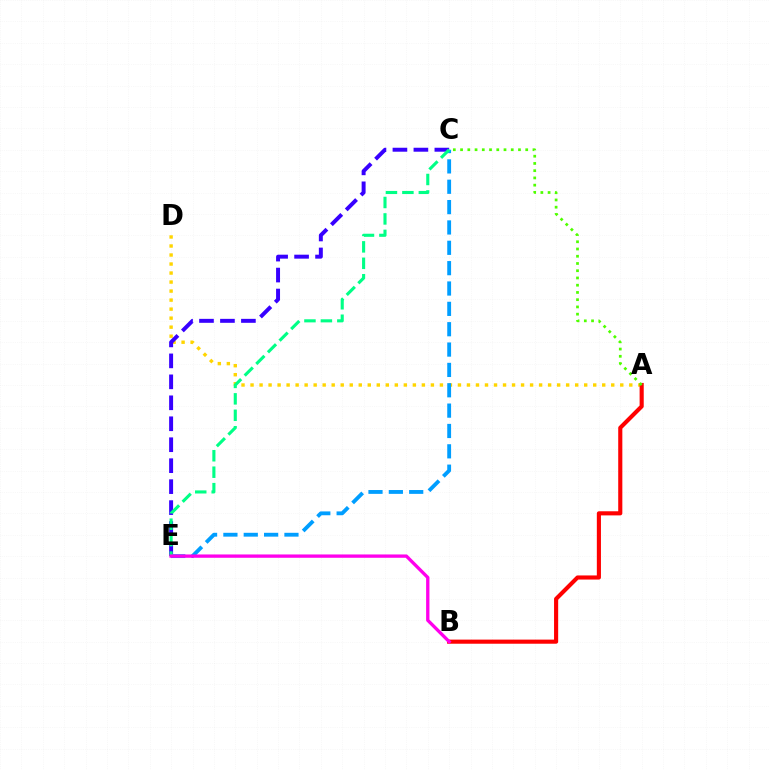{('A', 'D'): [{'color': '#ffd500', 'line_style': 'dotted', 'thickness': 2.45}], ('C', 'E'): [{'color': '#3700ff', 'line_style': 'dashed', 'thickness': 2.85}, {'color': '#009eff', 'line_style': 'dashed', 'thickness': 2.76}, {'color': '#00ff86', 'line_style': 'dashed', 'thickness': 2.23}], ('A', 'B'): [{'color': '#ff0000', 'line_style': 'solid', 'thickness': 2.97}], ('B', 'E'): [{'color': '#ff00ed', 'line_style': 'solid', 'thickness': 2.39}], ('A', 'C'): [{'color': '#4fff00', 'line_style': 'dotted', 'thickness': 1.97}]}